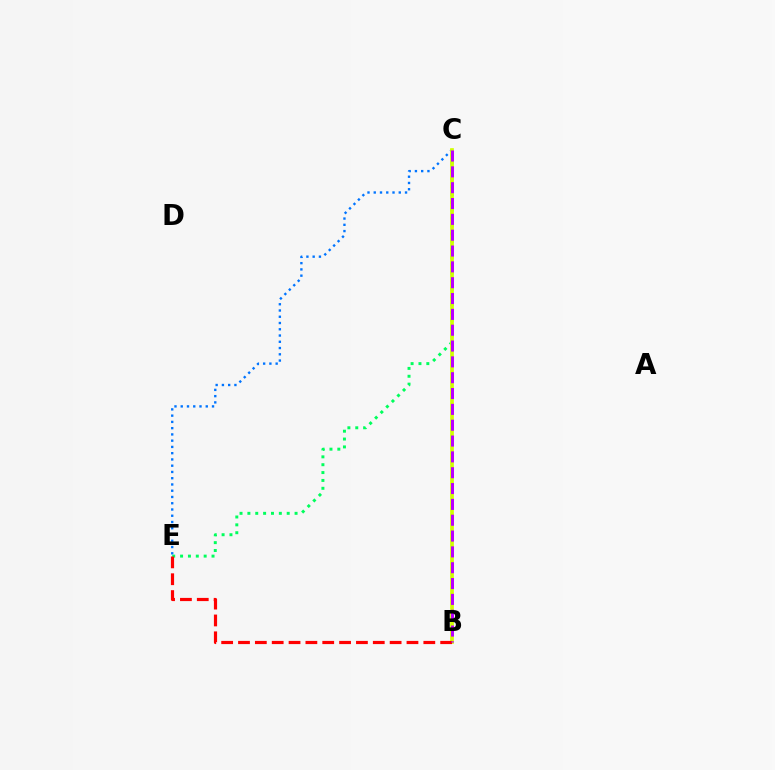{('C', 'E'): [{'color': '#00ff5c', 'line_style': 'dotted', 'thickness': 2.14}, {'color': '#0074ff', 'line_style': 'dotted', 'thickness': 1.7}], ('B', 'C'): [{'color': '#d1ff00', 'line_style': 'solid', 'thickness': 2.67}, {'color': '#b900ff', 'line_style': 'dashed', 'thickness': 2.15}], ('B', 'E'): [{'color': '#ff0000', 'line_style': 'dashed', 'thickness': 2.29}]}